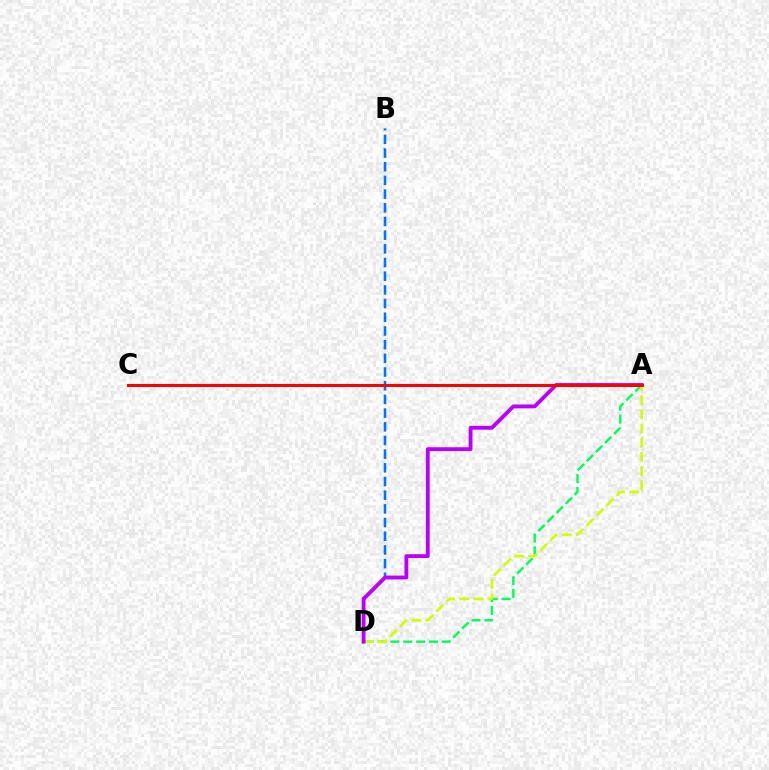{('B', 'D'): [{'color': '#0074ff', 'line_style': 'dashed', 'thickness': 1.86}], ('A', 'D'): [{'color': '#00ff5c', 'line_style': 'dashed', 'thickness': 1.75}, {'color': '#d1ff00', 'line_style': 'dashed', 'thickness': 1.93}, {'color': '#b900ff', 'line_style': 'solid', 'thickness': 2.77}], ('A', 'C'): [{'color': '#ff0000', 'line_style': 'solid', 'thickness': 2.16}]}